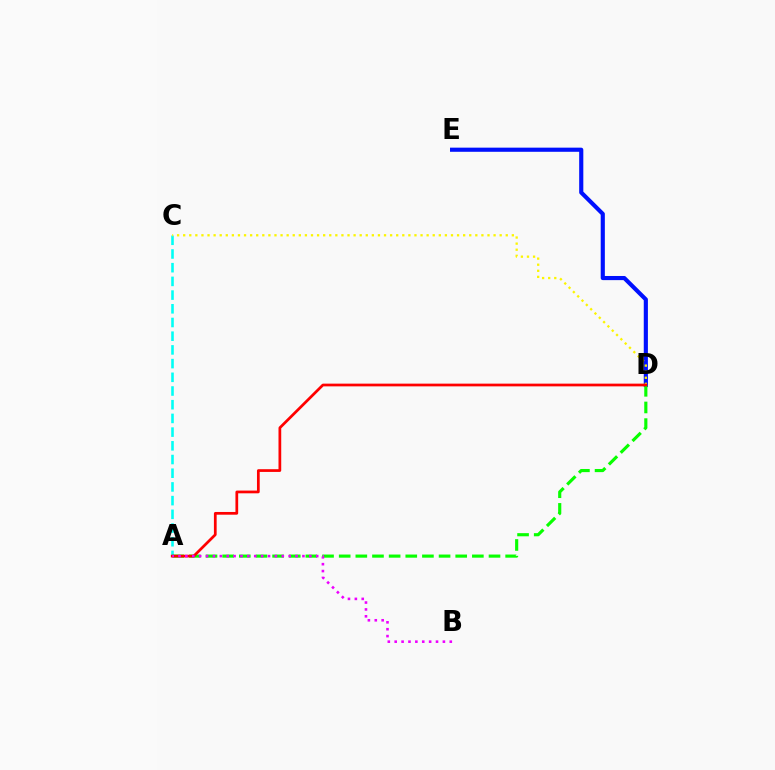{('D', 'E'): [{'color': '#0010ff', 'line_style': 'solid', 'thickness': 2.98}], ('A', 'C'): [{'color': '#00fff6', 'line_style': 'dashed', 'thickness': 1.86}], ('C', 'D'): [{'color': '#fcf500', 'line_style': 'dotted', 'thickness': 1.65}], ('A', 'D'): [{'color': '#08ff00', 'line_style': 'dashed', 'thickness': 2.26}, {'color': '#ff0000', 'line_style': 'solid', 'thickness': 1.97}], ('A', 'B'): [{'color': '#ee00ff', 'line_style': 'dotted', 'thickness': 1.87}]}